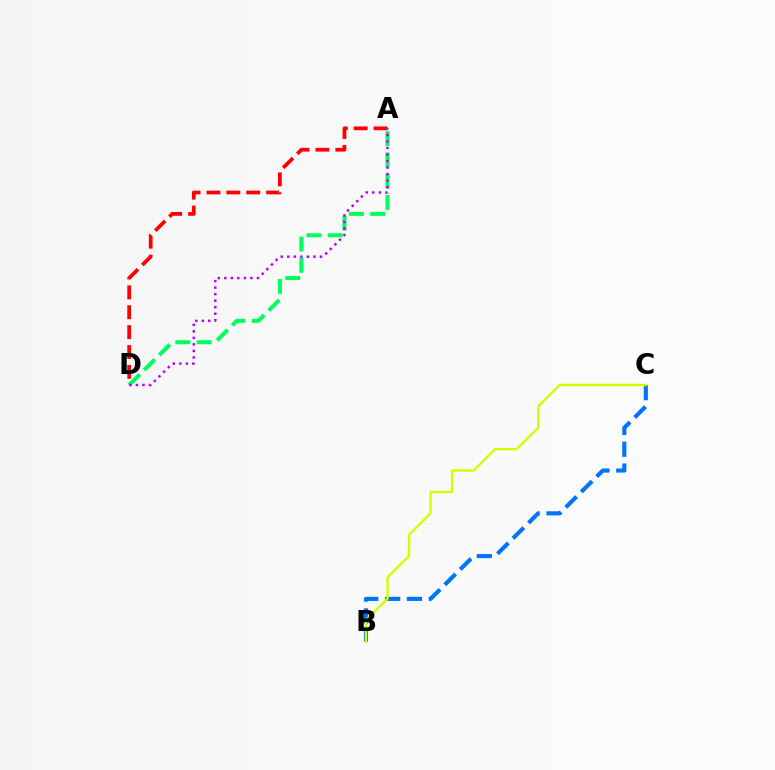{('A', 'D'): [{'color': '#00ff5c', 'line_style': 'dashed', 'thickness': 2.89}, {'color': '#ff0000', 'line_style': 'dashed', 'thickness': 2.7}, {'color': '#b900ff', 'line_style': 'dotted', 'thickness': 1.77}], ('B', 'C'): [{'color': '#0074ff', 'line_style': 'dashed', 'thickness': 2.97}, {'color': '#d1ff00', 'line_style': 'solid', 'thickness': 1.72}]}